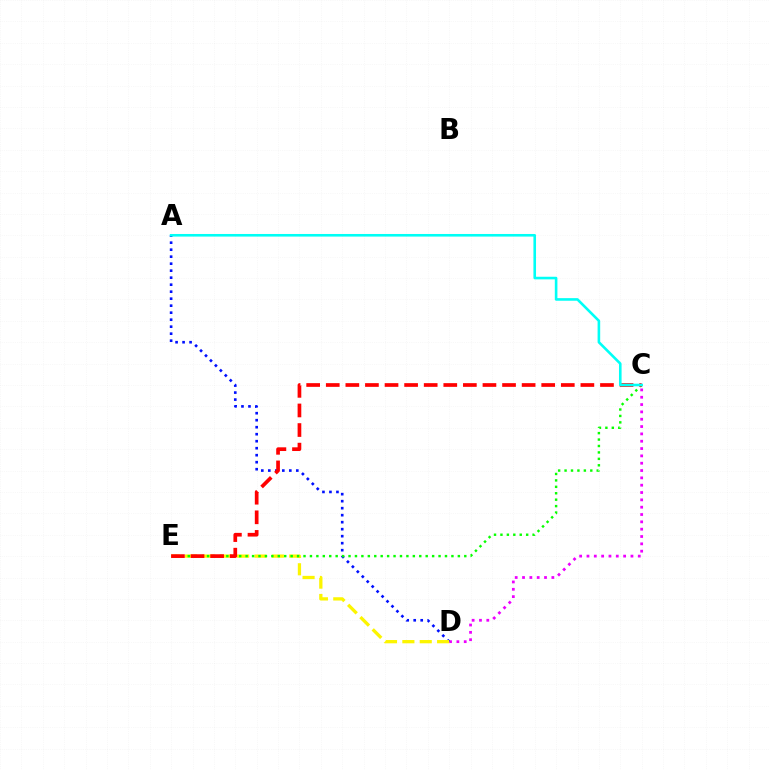{('C', 'D'): [{'color': '#ee00ff', 'line_style': 'dotted', 'thickness': 1.99}], ('A', 'D'): [{'color': '#0010ff', 'line_style': 'dotted', 'thickness': 1.9}], ('D', 'E'): [{'color': '#fcf500', 'line_style': 'dashed', 'thickness': 2.36}], ('C', 'E'): [{'color': '#08ff00', 'line_style': 'dotted', 'thickness': 1.75}, {'color': '#ff0000', 'line_style': 'dashed', 'thickness': 2.66}], ('A', 'C'): [{'color': '#00fff6', 'line_style': 'solid', 'thickness': 1.88}]}